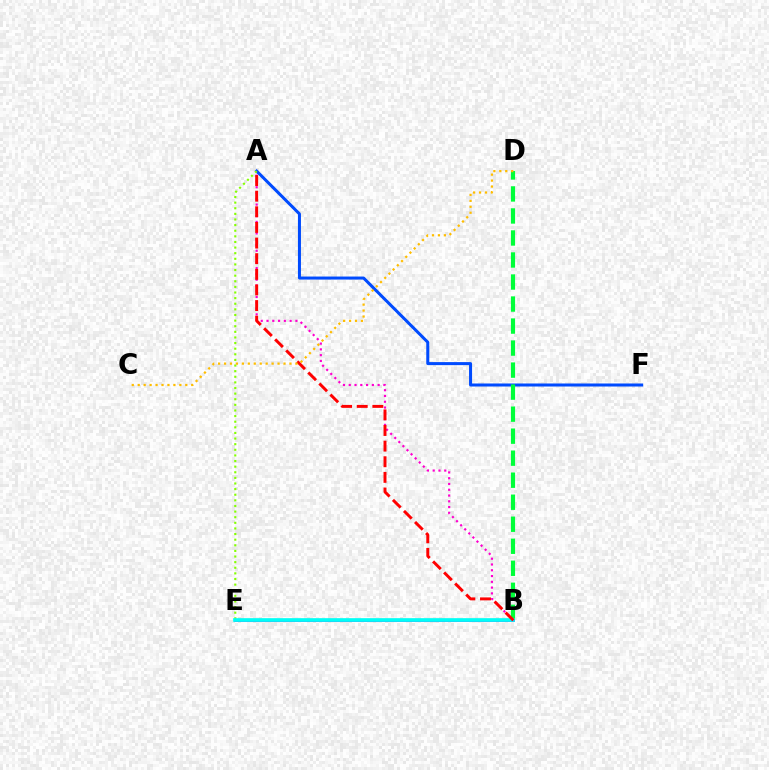{('A', 'F'): [{'color': '#004bff', 'line_style': 'solid', 'thickness': 2.18}], ('A', 'E'): [{'color': '#84ff00', 'line_style': 'dotted', 'thickness': 1.53}], ('B', 'E'): [{'color': '#7200ff', 'line_style': 'solid', 'thickness': 1.84}, {'color': '#00fff6', 'line_style': 'solid', 'thickness': 2.64}], ('B', 'D'): [{'color': '#00ff39', 'line_style': 'dashed', 'thickness': 2.99}], ('A', 'B'): [{'color': '#ff00cf', 'line_style': 'dotted', 'thickness': 1.57}, {'color': '#ff0000', 'line_style': 'dashed', 'thickness': 2.12}], ('C', 'D'): [{'color': '#ffbd00', 'line_style': 'dotted', 'thickness': 1.62}]}